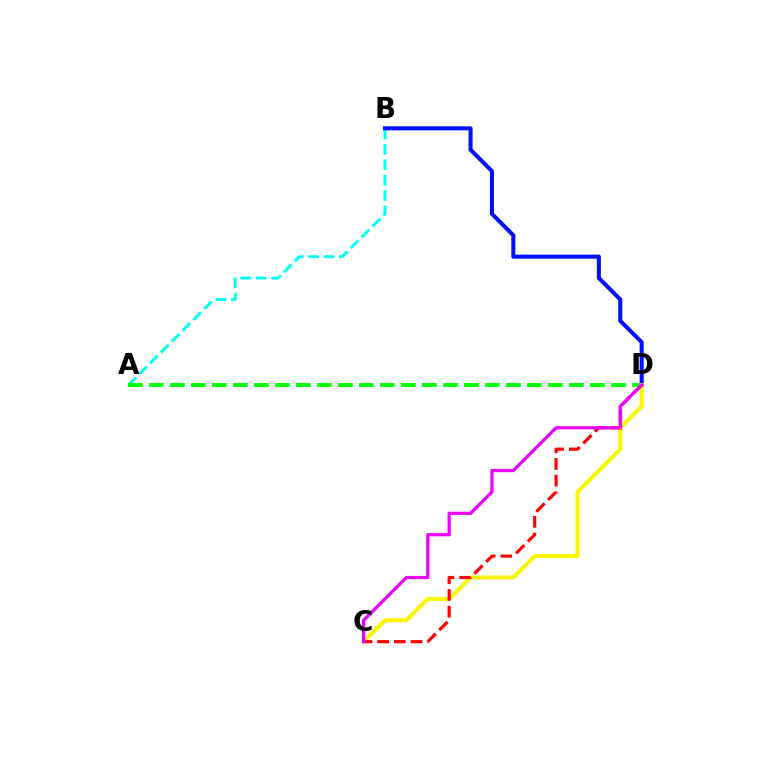{('A', 'B'): [{'color': '#00fff6', 'line_style': 'dashed', 'thickness': 2.09}], ('A', 'D'): [{'color': '#08ff00', 'line_style': 'dashed', 'thickness': 2.85}], ('B', 'D'): [{'color': '#0010ff', 'line_style': 'solid', 'thickness': 2.92}], ('C', 'D'): [{'color': '#fcf500', 'line_style': 'solid', 'thickness': 2.92}, {'color': '#ff0000', 'line_style': 'dashed', 'thickness': 2.27}, {'color': '#ee00ff', 'line_style': 'solid', 'thickness': 2.33}]}